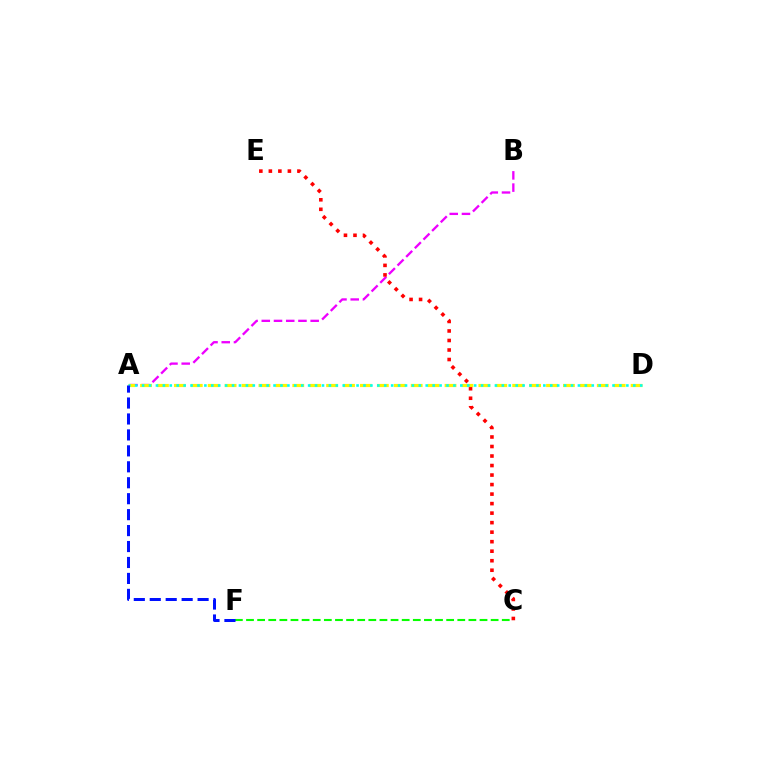{('C', 'F'): [{'color': '#08ff00', 'line_style': 'dashed', 'thickness': 1.51}], ('A', 'B'): [{'color': '#ee00ff', 'line_style': 'dashed', 'thickness': 1.66}], ('C', 'E'): [{'color': '#ff0000', 'line_style': 'dotted', 'thickness': 2.59}], ('A', 'D'): [{'color': '#fcf500', 'line_style': 'dashed', 'thickness': 2.3}, {'color': '#00fff6', 'line_style': 'dotted', 'thickness': 1.88}], ('A', 'F'): [{'color': '#0010ff', 'line_style': 'dashed', 'thickness': 2.17}]}